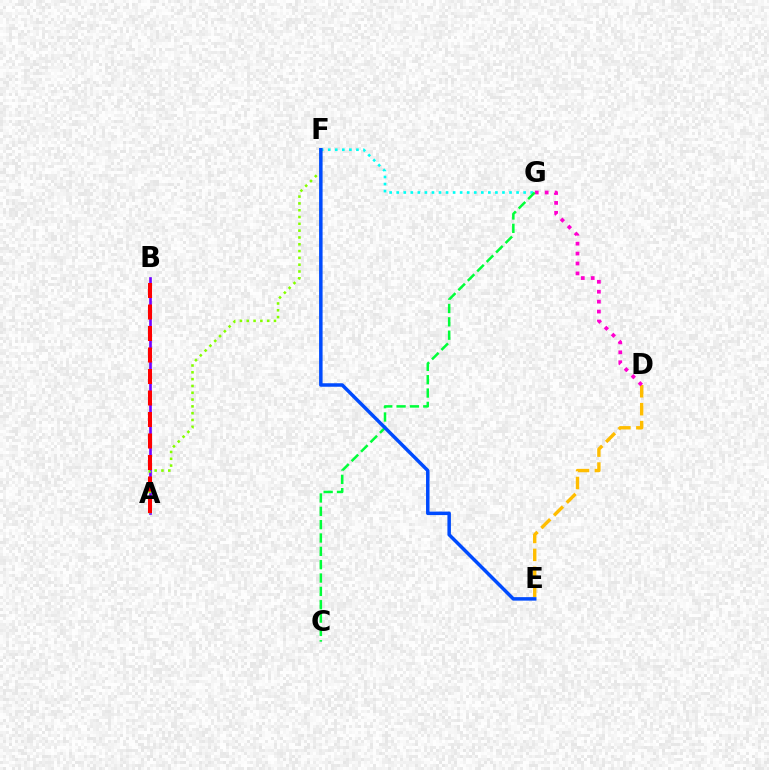{('D', 'E'): [{'color': '#ffbd00', 'line_style': 'dashed', 'thickness': 2.43}], ('A', 'B'): [{'color': '#7200ff', 'line_style': 'solid', 'thickness': 1.92}, {'color': '#ff0000', 'line_style': 'dashed', 'thickness': 2.92}], ('A', 'F'): [{'color': '#84ff00', 'line_style': 'dotted', 'thickness': 1.85}], ('F', 'G'): [{'color': '#00fff6', 'line_style': 'dotted', 'thickness': 1.92}], ('D', 'G'): [{'color': '#ff00cf', 'line_style': 'dotted', 'thickness': 2.7}], ('C', 'G'): [{'color': '#00ff39', 'line_style': 'dashed', 'thickness': 1.81}], ('E', 'F'): [{'color': '#004bff', 'line_style': 'solid', 'thickness': 2.52}]}